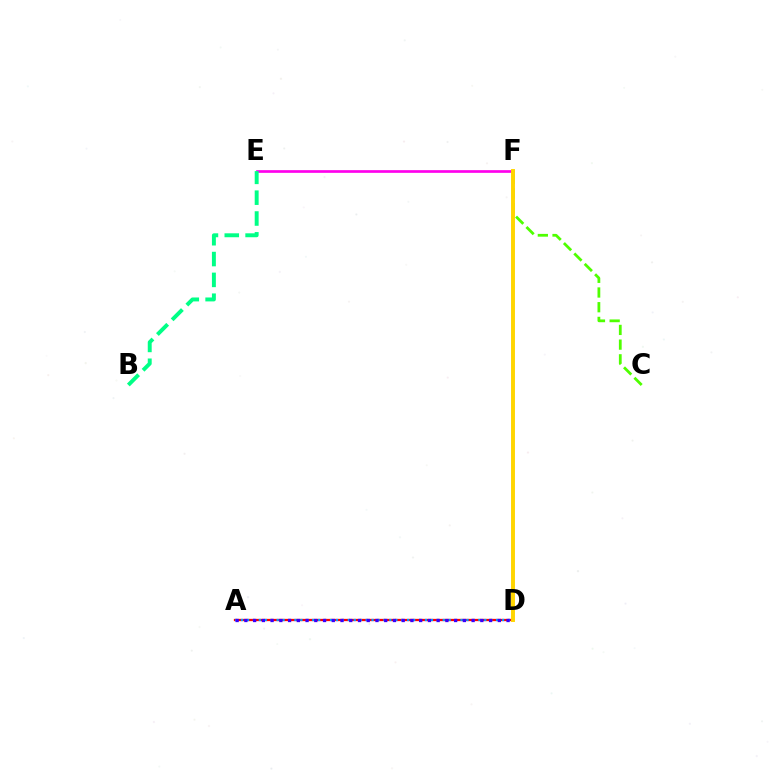{('A', 'D'): [{'color': '#ff0000', 'line_style': 'solid', 'thickness': 1.64}, {'color': '#009eff', 'line_style': 'dotted', 'thickness': 1.61}, {'color': '#3700ff', 'line_style': 'dotted', 'thickness': 2.37}], ('E', 'F'): [{'color': '#ff00ed', 'line_style': 'solid', 'thickness': 1.93}], ('C', 'F'): [{'color': '#4fff00', 'line_style': 'dashed', 'thickness': 2.0}], ('B', 'E'): [{'color': '#00ff86', 'line_style': 'dashed', 'thickness': 2.83}], ('D', 'F'): [{'color': '#ffd500', 'line_style': 'solid', 'thickness': 2.82}]}